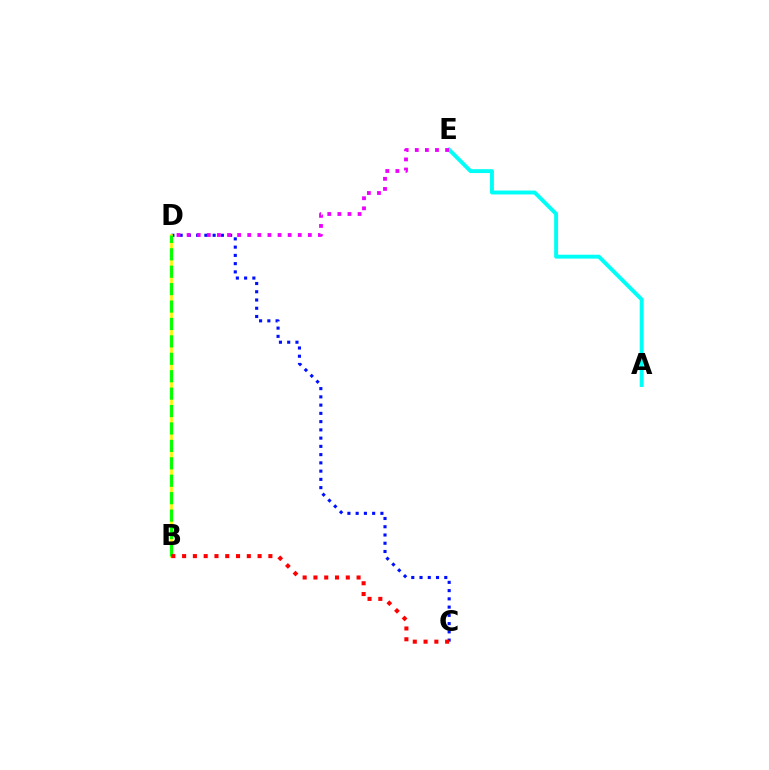{('C', 'D'): [{'color': '#0010ff', 'line_style': 'dotted', 'thickness': 2.24}], ('B', 'D'): [{'color': '#fcf500', 'line_style': 'solid', 'thickness': 1.95}, {'color': '#08ff00', 'line_style': 'dashed', 'thickness': 2.37}], ('A', 'E'): [{'color': '#00fff6', 'line_style': 'solid', 'thickness': 2.82}], ('B', 'C'): [{'color': '#ff0000', 'line_style': 'dotted', 'thickness': 2.93}], ('D', 'E'): [{'color': '#ee00ff', 'line_style': 'dotted', 'thickness': 2.74}]}